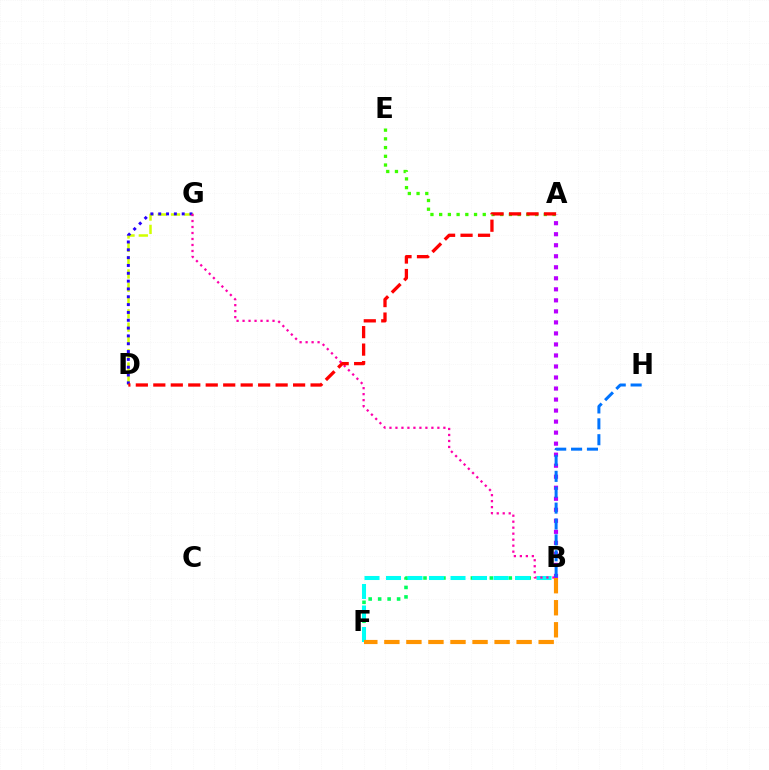{('B', 'F'): [{'color': '#00ff5c', 'line_style': 'dotted', 'thickness': 2.58}, {'color': '#00fff6', 'line_style': 'dashed', 'thickness': 2.92}, {'color': '#ff9400', 'line_style': 'dashed', 'thickness': 2.99}], ('A', 'E'): [{'color': '#3dff00', 'line_style': 'dotted', 'thickness': 2.37}], ('D', 'G'): [{'color': '#d1ff00', 'line_style': 'dashed', 'thickness': 1.81}, {'color': '#2500ff', 'line_style': 'dotted', 'thickness': 2.13}], ('B', 'G'): [{'color': '#ff00ac', 'line_style': 'dotted', 'thickness': 1.63}], ('A', 'B'): [{'color': '#b900ff', 'line_style': 'dotted', 'thickness': 2.99}], ('B', 'H'): [{'color': '#0074ff', 'line_style': 'dashed', 'thickness': 2.16}], ('A', 'D'): [{'color': '#ff0000', 'line_style': 'dashed', 'thickness': 2.37}]}